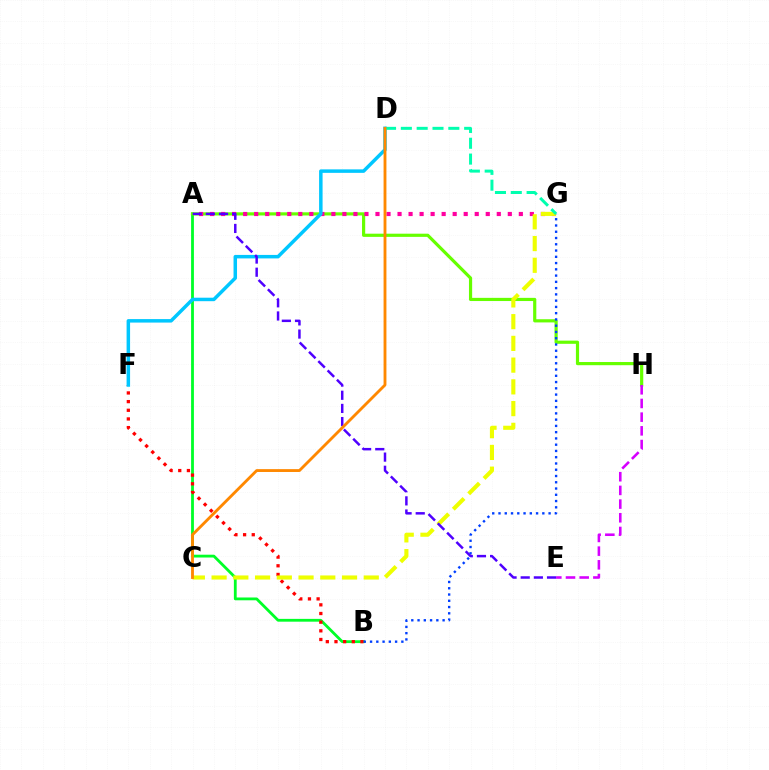{('A', 'B'): [{'color': '#00ff27', 'line_style': 'solid', 'thickness': 2.02}], ('A', 'H'): [{'color': '#66ff00', 'line_style': 'solid', 'thickness': 2.29}], ('E', 'H'): [{'color': '#d600ff', 'line_style': 'dashed', 'thickness': 1.86}], ('B', 'F'): [{'color': '#ff0000', 'line_style': 'dotted', 'thickness': 2.35}], ('A', 'G'): [{'color': '#ff00a0', 'line_style': 'dotted', 'thickness': 3.0}], ('D', 'F'): [{'color': '#00c7ff', 'line_style': 'solid', 'thickness': 2.51}], ('C', 'G'): [{'color': '#eeff00', 'line_style': 'dashed', 'thickness': 2.95}], ('B', 'G'): [{'color': '#003fff', 'line_style': 'dotted', 'thickness': 1.7}], ('A', 'E'): [{'color': '#4f00ff', 'line_style': 'dashed', 'thickness': 1.79}], ('D', 'G'): [{'color': '#00ffaf', 'line_style': 'dashed', 'thickness': 2.15}], ('C', 'D'): [{'color': '#ff8800', 'line_style': 'solid', 'thickness': 2.05}]}